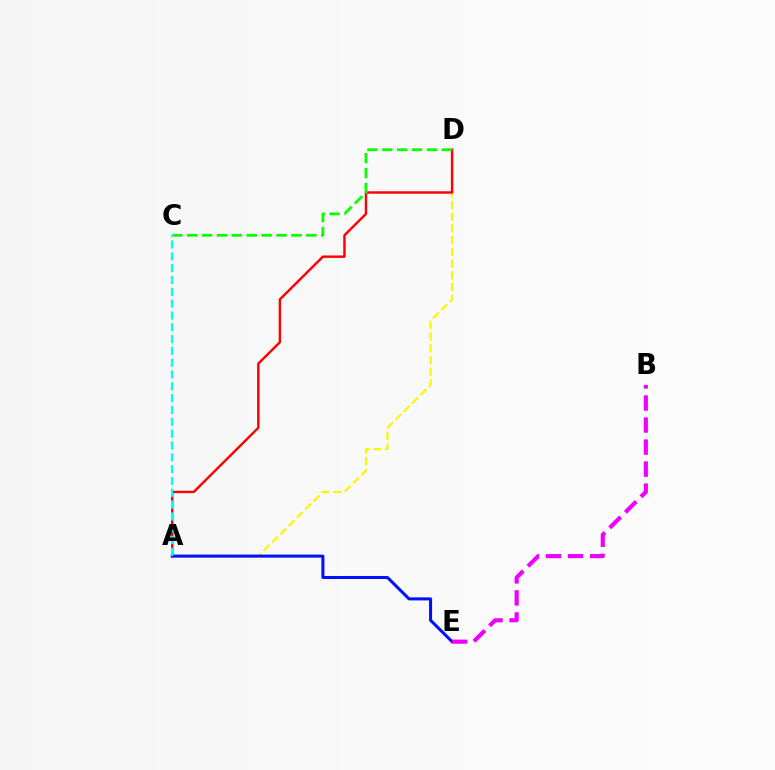{('A', 'D'): [{'color': '#fcf500', 'line_style': 'dashed', 'thickness': 1.59}, {'color': '#ff0000', 'line_style': 'solid', 'thickness': 1.74}], ('A', 'E'): [{'color': '#0010ff', 'line_style': 'solid', 'thickness': 2.18}], ('C', 'D'): [{'color': '#08ff00', 'line_style': 'dashed', 'thickness': 2.02}], ('A', 'C'): [{'color': '#00fff6', 'line_style': 'dashed', 'thickness': 1.61}], ('B', 'E'): [{'color': '#ee00ff', 'line_style': 'dashed', 'thickness': 2.99}]}